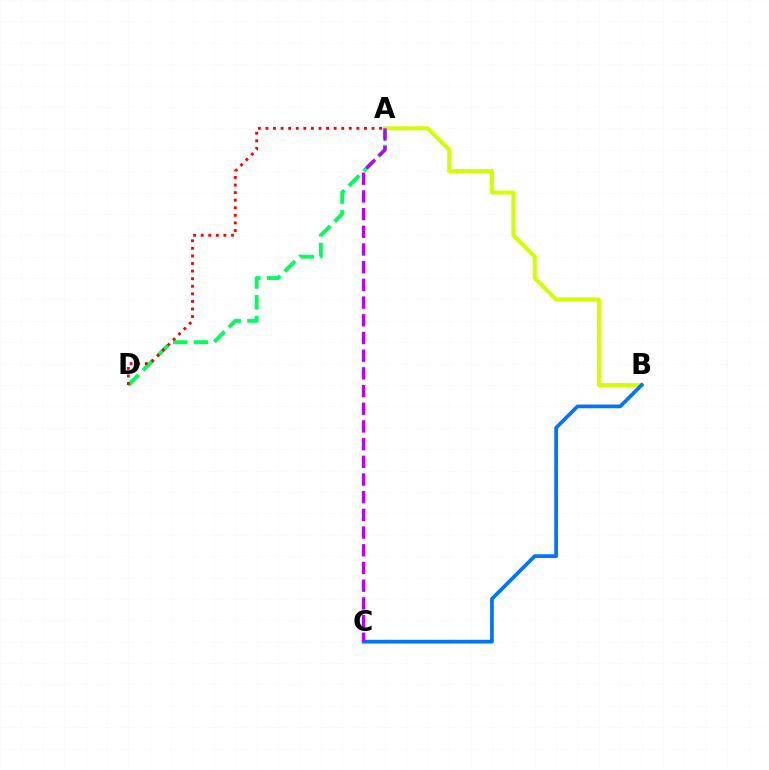{('A', 'D'): [{'color': '#00ff5c', 'line_style': 'dashed', 'thickness': 2.82}, {'color': '#ff0000', 'line_style': 'dotted', 'thickness': 2.06}], ('A', 'B'): [{'color': '#d1ff00', 'line_style': 'solid', 'thickness': 2.9}], ('B', 'C'): [{'color': '#0074ff', 'line_style': 'solid', 'thickness': 2.67}], ('A', 'C'): [{'color': '#b900ff', 'line_style': 'dashed', 'thickness': 2.4}]}